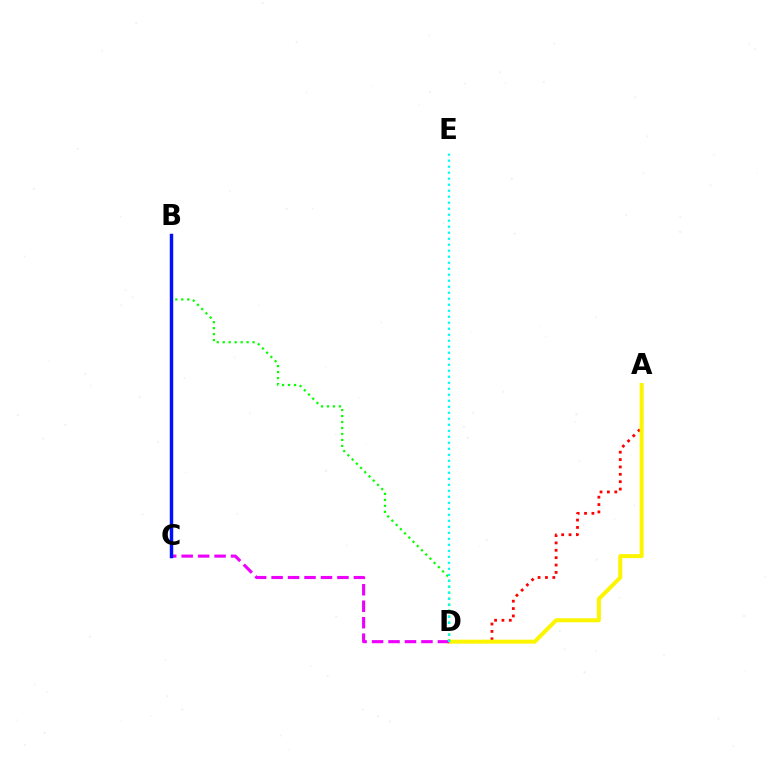{('A', 'D'): [{'color': '#ff0000', 'line_style': 'dotted', 'thickness': 2.0}, {'color': '#fcf500', 'line_style': 'solid', 'thickness': 2.88}], ('C', 'D'): [{'color': '#ee00ff', 'line_style': 'dashed', 'thickness': 2.24}], ('B', 'D'): [{'color': '#08ff00', 'line_style': 'dotted', 'thickness': 1.62}], ('B', 'C'): [{'color': '#0010ff', 'line_style': 'solid', 'thickness': 2.48}], ('D', 'E'): [{'color': '#00fff6', 'line_style': 'dotted', 'thickness': 1.63}]}